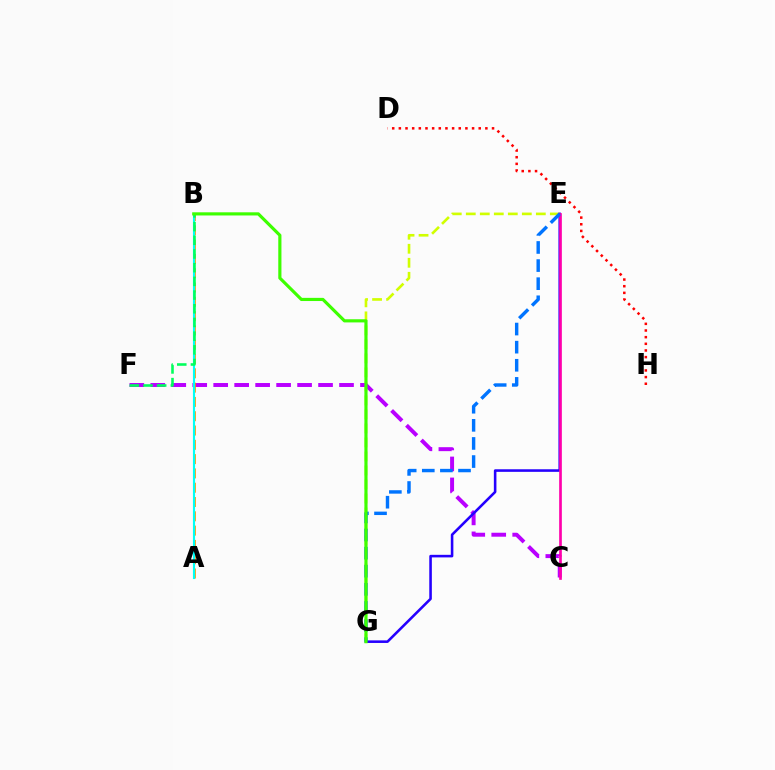{('E', 'G'): [{'color': '#d1ff00', 'line_style': 'dashed', 'thickness': 1.9}, {'color': '#2500ff', 'line_style': 'solid', 'thickness': 1.85}, {'color': '#0074ff', 'line_style': 'dashed', 'thickness': 2.46}], ('D', 'H'): [{'color': '#ff0000', 'line_style': 'dotted', 'thickness': 1.81}], ('C', 'F'): [{'color': '#b900ff', 'line_style': 'dashed', 'thickness': 2.85}], ('A', 'B'): [{'color': '#ff9400', 'line_style': 'dashed', 'thickness': 1.94}, {'color': '#00fff6', 'line_style': 'solid', 'thickness': 1.54}], ('C', 'E'): [{'color': '#ff00ac', 'line_style': 'solid', 'thickness': 1.93}], ('B', 'F'): [{'color': '#00ff5c', 'line_style': 'dashed', 'thickness': 1.86}], ('B', 'G'): [{'color': '#3dff00', 'line_style': 'solid', 'thickness': 2.28}]}